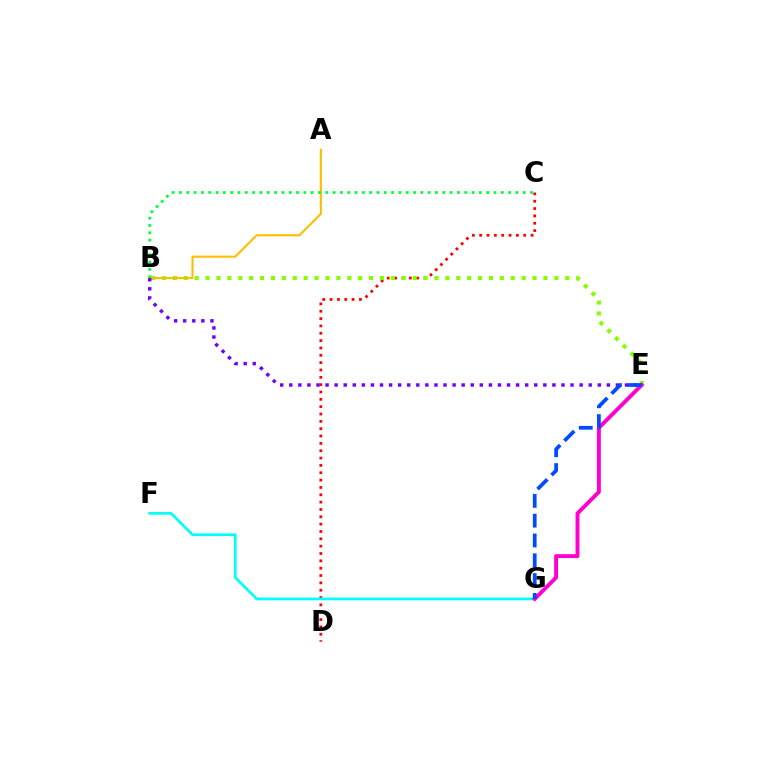{('C', 'D'): [{'color': '#ff0000', 'line_style': 'dotted', 'thickness': 1.99}], ('B', 'E'): [{'color': '#84ff00', 'line_style': 'dotted', 'thickness': 2.96}, {'color': '#7200ff', 'line_style': 'dotted', 'thickness': 2.47}], ('A', 'B'): [{'color': '#ffbd00', 'line_style': 'solid', 'thickness': 1.52}], ('F', 'G'): [{'color': '#00fff6', 'line_style': 'solid', 'thickness': 1.95}], ('B', 'C'): [{'color': '#00ff39', 'line_style': 'dotted', 'thickness': 1.99}], ('E', 'G'): [{'color': '#ff00cf', 'line_style': 'solid', 'thickness': 2.81}, {'color': '#004bff', 'line_style': 'dashed', 'thickness': 2.69}]}